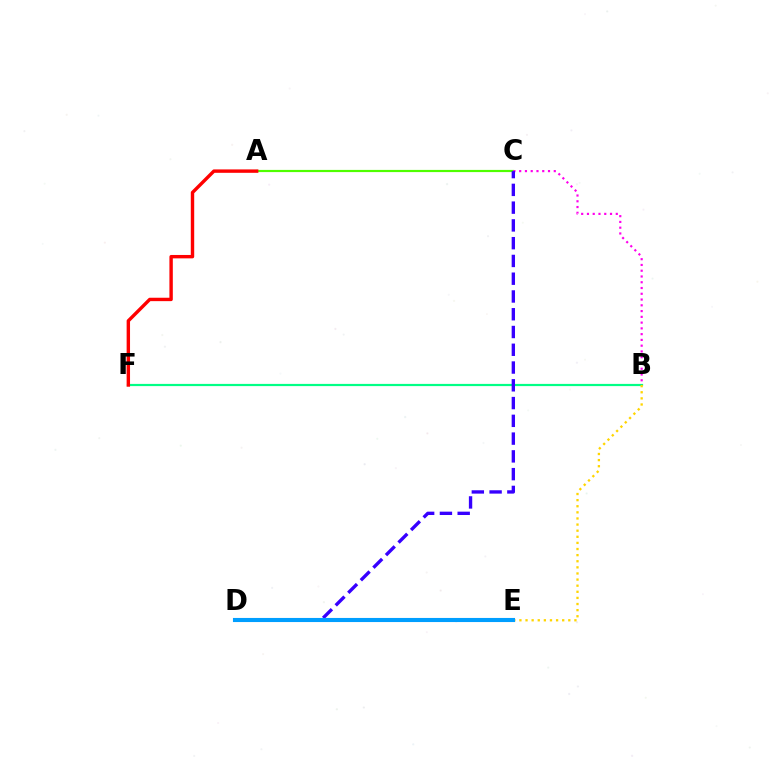{('B', 'F'): [{'color': '#00ff86', 'line_style': 'solid', 'thickness': 1.58}], ('A', 'C'): [{'color': '#4fff00', 'line_style': 'solid', 'thickness': 1.57}], ('B', 'C'): [{'color': '#ff00ed', 'line_style': 'dotted', 'thickness': 1.57}], ('B', 'D'): [{'color': '#ffd500', 'line_style': 'dotted', 'thickness': 1.66}], ('A', 'F'): [{'color': '#ff0000', 'line_style': 'solid', 'thickness': 2.45}], ('C', 'D'): [{'color': '#3700ff', 'line_style': 'dashed', 'thickness': 2.41}], ('D', 'E'): [{'color': '#009eff', 'line_style': 'solid', 'thickness': 2.95}]}